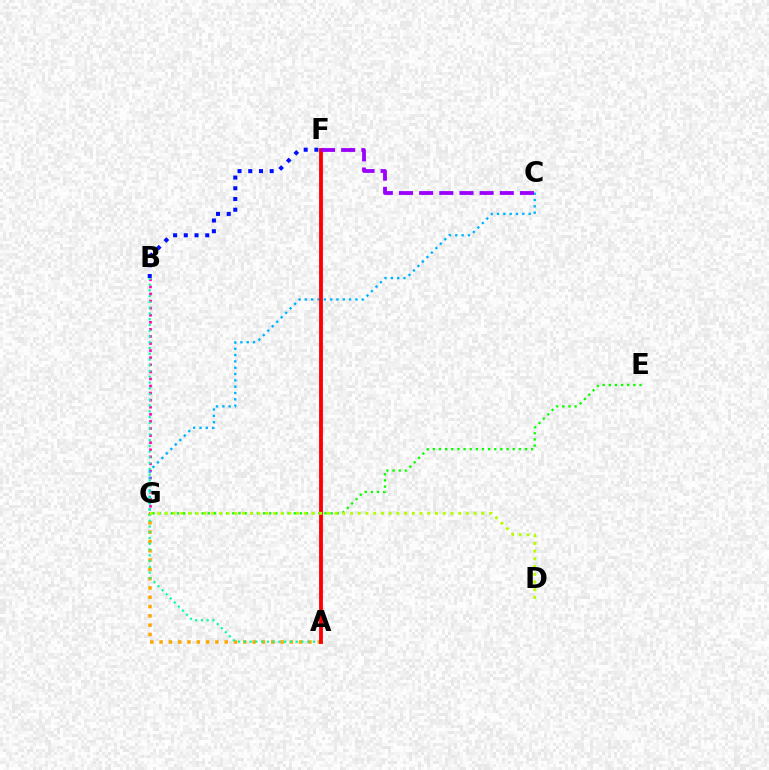{('B', 'G'): [{'color': '#ff00bd', 'line_style': 'dotted', 'thickness': 1.92}], ('A', 'G'): [{'color': '#ffa500', 'line_style': 'dotted', 'thickness': 2.53}], ('C', 'G'): [{'color': '#00b5ff', 'line_style': 'dotted', 'thickness': 1.72}], ('A', 'B'): [{'color': '#00ff9d', 'line_style': 'dotted', 'thickness': 1.56}], ('E', 'G'): [{'color': '#08ff00', 'line_style': 'dotted', 'thickness': 1.67}], ('A', 'F'): [{'color': '#ff0000', 'line_style': 'solid', 'thickness': 2.76}], ('B', 'F'): [{'color': '#0010ff', 'line_style': 'dotted', 'thickness': 2.91}], ('D', 'G'): [{'color': '#b3ff00', 'line_style': 'dotted', 'thickness': 2.1}], ('C', 'F'): [{'color': '#9b00ff', 'line_style': 'dashed', 'thickness': 2.74}]}